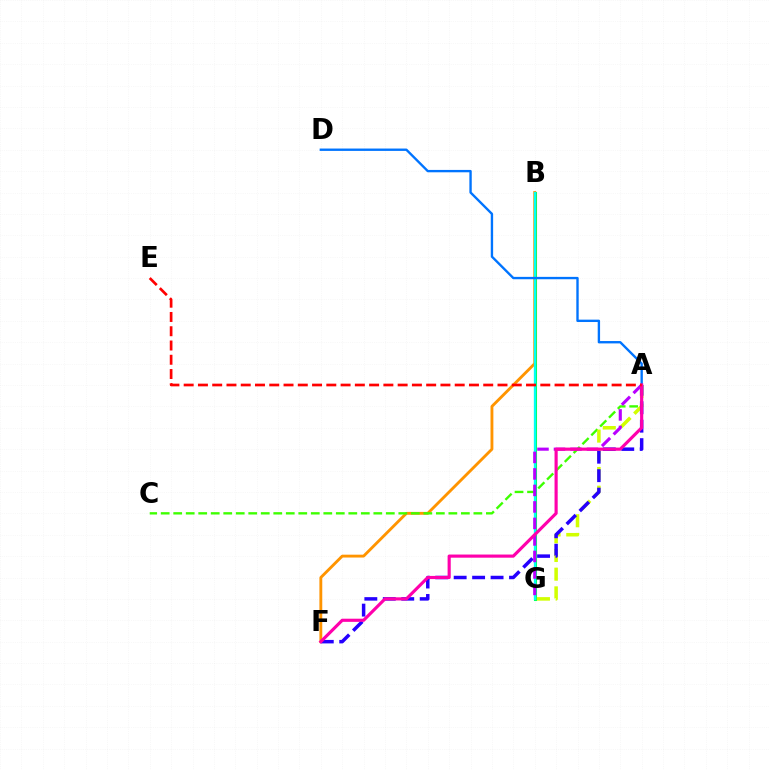{('B', 'G'): [{'color': '#00ff5c', 'line_style': 'solid', 'thickness': 2.21}, {'color': '#00fff6', 'line_style': 'solid', 'thickness': 1.61}], ('B', 'F'): [{'color': '#ff9400', 'line_style': 'solid', 'thickness': 2.06}], ('A', 'C'): [{'color': '#3dff00', 'line_style': 'dashed', 'thickness': 1.7}], ('A', 'D'): [{'color': '#0074ff', 'line_style': 'solid', 'thickness': 1.7}], ('A', 'G'): [{'color': '#d1ff00', 'line_style': 'dashed', 'thickness': 2.54}, {'color': '#b900ff', 'line_style': 'dashed', 'thickness': 2.24}], ('A', 'F'): [{'color': '#2500ff', 'line_style': 'dashed', 'thickness': 2.51}, {'color': '#ff00ac', 'line_style': 'solid', 'thickness': 2.27}], ('A', 'E'): [{'color': '#ff0000', 'line_style': 'dashed', 'thickness': 1.94}]}